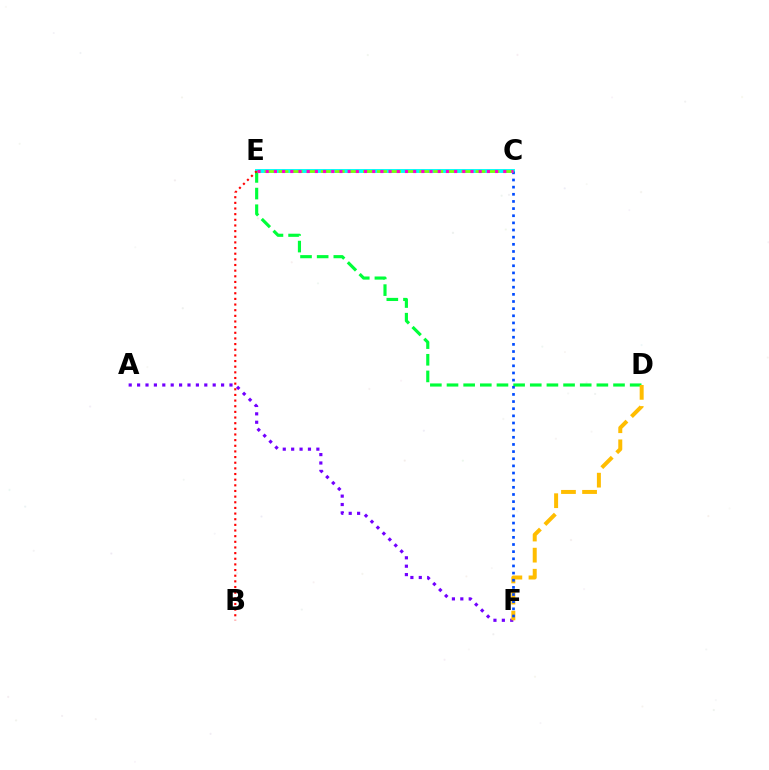{('C', 'E'): [{'color': '#00fff6', 'line_style': 'solid', 'thickness': 2.81}, {'color': '#84ff00', 'line_style': 'dashed', 'thickness': 1.91}, {'color': '#ff00cf', 'line_style': 'dotted', 'thickness': 2.23}], ('A', 'F'): [{'color': '#7200ff', 'line_style': 'dotted', 'thickness': 2.28}], ('D', 'E'): [{'color': '#00ff39', 'line_style': 'dashed', 'thickness': 2.26}], ('D', 'F'): [{'color': '#ffbd00', 'line_style': 'dashed', 'thickness': 2.87}], ('B', 'E'): [{'color': '#ff0000', 'line_style': 'dotted', 'thickness': 1.53}], ('C', 'F'): [{'color': '#004bff', 'line_style': 'dotted', 'thickness': 1.94}]}